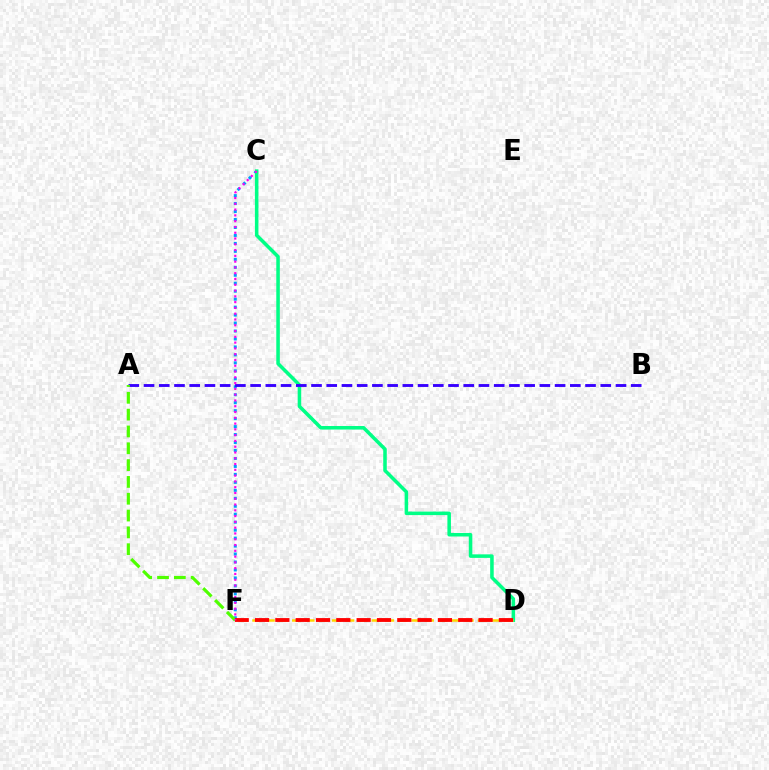{('C', 'F'): [{'color': '#009eff', 'line_style': 'dotted', 'thickness': 2.16}, {'color': '#ff00ed', 'line_style': 'dotted', 'thickness': 1.57}], ('C', 'D'): [{'color': '#00ff86', 'line_style': 'solid', 'thickness': 2.55}], ('A', 'B'): [{'color': '#3700ff', 'line_style': 'dashed', 'thickness': 2.07}], ('D', 'F'): [{'color': '#ffd500', 'line_style': 'dashed', 'thickness': 1.8}, {'color': '#ff0000', 'line_style': 'dashed', 'thickness': 2.76}], ('A', 'F'): [{'color': '#4fff00', 'line_style': 'dashed', 'thickness': 2.29}]}